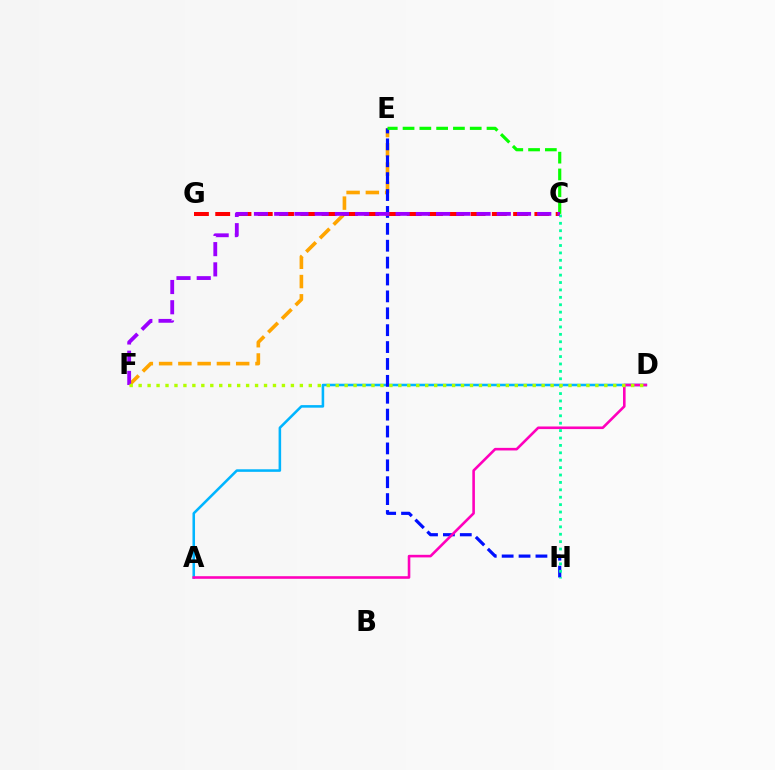{('E', 'F'): [{'color': '#ffa500', 'line_style': 'dashed', 'thickness': 2.62}], ('A', 'D'): [{'color': '#00b5ff', 'line_style': 'solid', 'thickness': 1.84}, {'color': '#ff00bd', 'line_style': 'solid', 'thickness': 1.87}], ('E', 'H'): [{'color': '#0010ff', 'line_style': 'dashed', 'thickness': 2.29}], ('C', 'E'): [{'color': '#08ff00', 'line_style': 'dashed', 'thickness': 2.28}], ('C', 'G'): [{'color': '#ff0000', 'line_style': 'dashed', 'thickness': 2.89}], ('C', 'H'): [{'color': '#00ff9d', 'line_style': 'dotted', 'thickness': 2.01}], ('C', 'F'): [{'color': '#9b00ff', 'line_style': 'dashed', 'thickness': 2.75}], ('D', 'F'): [{'color': '#b3ff00', 'line_style': 'dotted', 'thickness': 2.43}]}